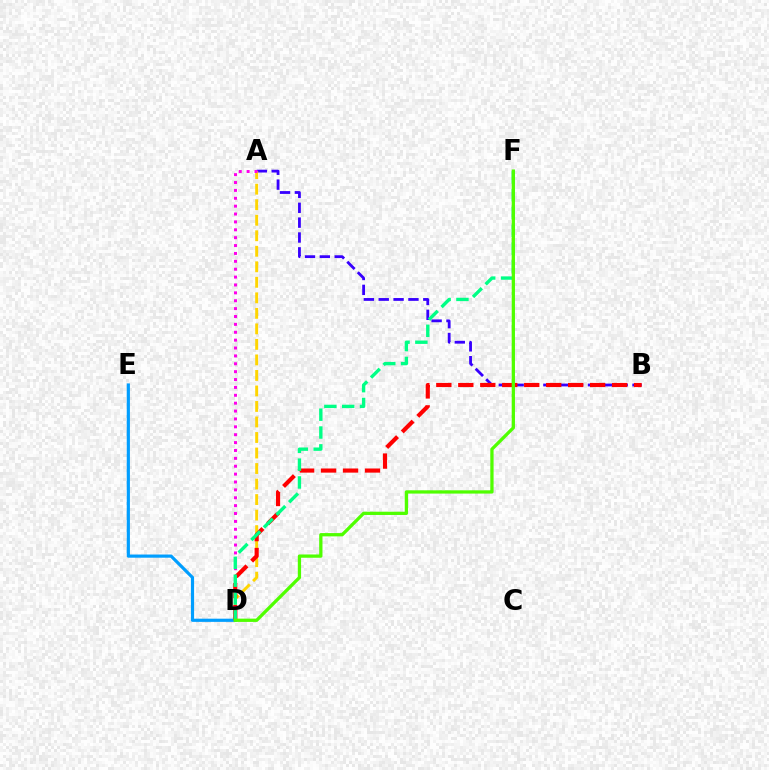{('D', 'E'): [{'color': '#009eff', 'line_style': 'solid', 'thickness': 2.29}], ('A', 'B'): [{'color': '#3700ff', 'line_style': 'dashed', 'thickness': 2.02}], ('A', 'D'): [{'color': '#ffd500', 'line_style': 'dashed', 'thickness': 2.11}, {'color': '#ff00ed', 'line_style': 'dotted', 'thickness': 2.14}], ('B', 'D'): [{'color': '#ff0000', 'line_style': 'dashed', 'thickness': 2.98}], ('D', 'F'): [{'color': '#00ff86', 'line_style': 'dashed', 'thickness': 2.42}, {'color': '#4fff00', 'line_style': 'solid', 'thickness': 2.36}]}